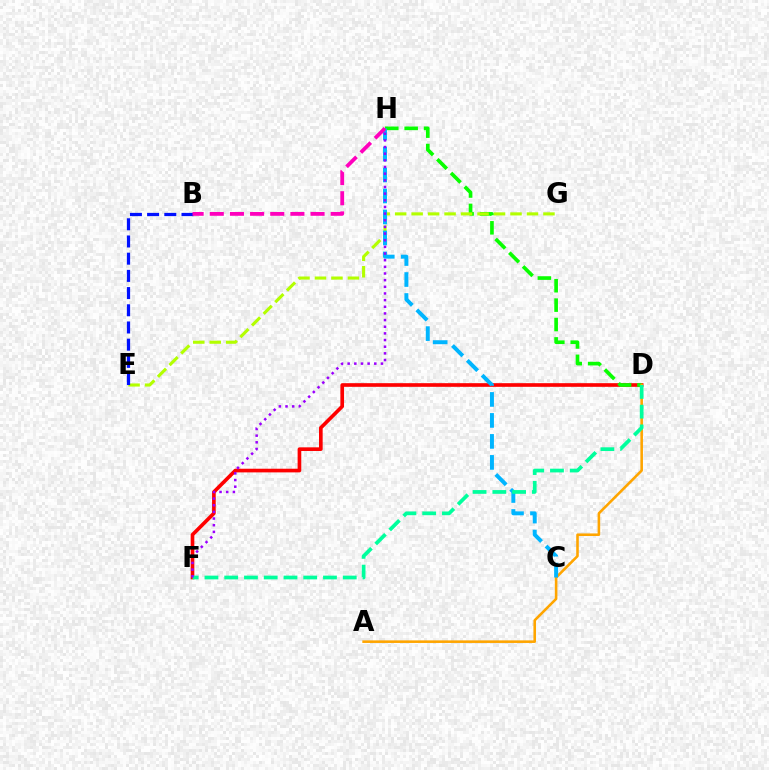{('D', 'F'): [{'color': '#ff0000', 'line_style': 'solid', 'thickness': 2.63}, {'color': '#00ff9d', 'line_style': 'dashed', 'thickness': 2.68}], ('D', 'H'): [{'color': '#08ff00', 'line_style': 'dashed', 'thickness': 2.64}], ('A', 'D'): [{'color': '#ffa500', 'line_style': 'solid', 'thickness': 1.86}], ('E', 'G'): [{'color': '#b3ff00', 'line_style': 'dashed', 'thickness': 2.24}], ('C', 'H'): [{'color': '#00b5ff', 'line_style': 'dashed', 'thickness': 2.85}], ('B', 'E'): [{'color': '#0010ff', 'line_style': 'dashed', 'thickness': 2.34}], ('B', 'H'): [{'color': '#ff00bd', 'line_style': 'dashed', 'thickness': 2.74}], ('F', 'H'): [{'color': '#9b00ff', 'line_style': 'dotted', 'thickness': 1.81}]}